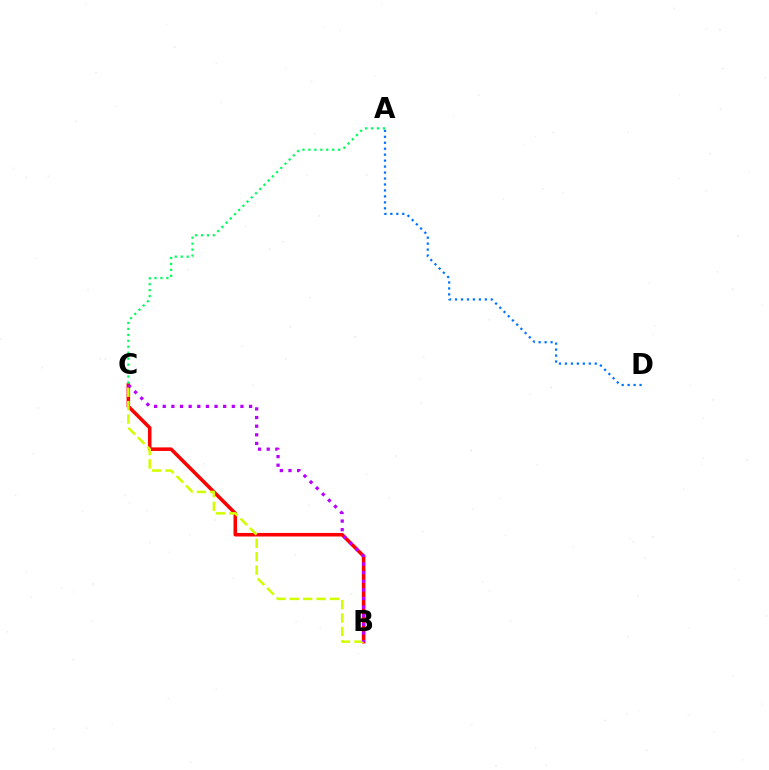{('A', 'D'): [{'color': '#0074ff', 'line_style': 'dotted', 'thickness': 1.62}], ('B', 'C'): [{'color': '#ff0000', 'line_style': 'solid', 'thickness': 2.55}, {'color': '#d1ff00', 'line_style': 'dashed', 'thickness': 1.83}, {'color': '#b900ff', 'line_style': 'dotted', 'thickness': 2.35}], ('A', 'C'): [{'color': '#00ff5c', 'line_style': 'dotted', 'thickness': 1.62}]}